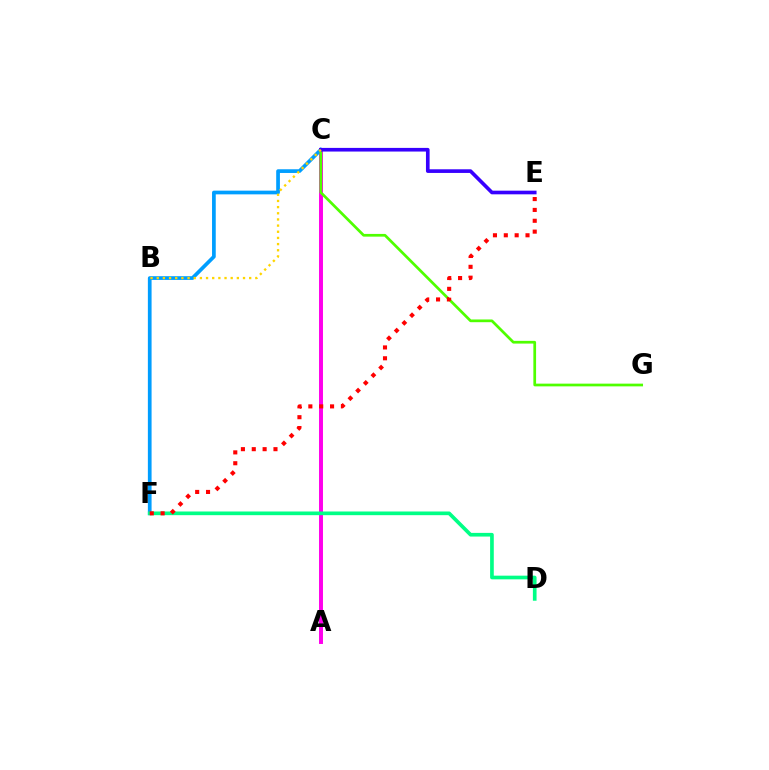{('A', 'C'): [{'color': '#ff00ed', 'line_style': 'solid', 'thickness': 2.85}], ('C', 'F'): [{'color': '#009eff', 'line_style': 'solid', 'thickness': 2.67}], ('D', 'F'): [{'color': '#00ff86', 'line_style': 'solid', 'thickness': 2.65}], ('C', 'G'): [{'color': '#4fff00', 'line_style': 'solid', 'thickness': 1.96}], ('C', 'E'): [{'color': '#3700ff', 'line_style': 'solid', 'thickness': 2.63}], ('B', 'C'): [{'color': '#ffd500', 'line_style': 'dotted', 'thickness': 1.67}], ('E', 'F'): [{'color': '#ff0000', 'line_style': 'dotted', 'thickness': 2.95}]}